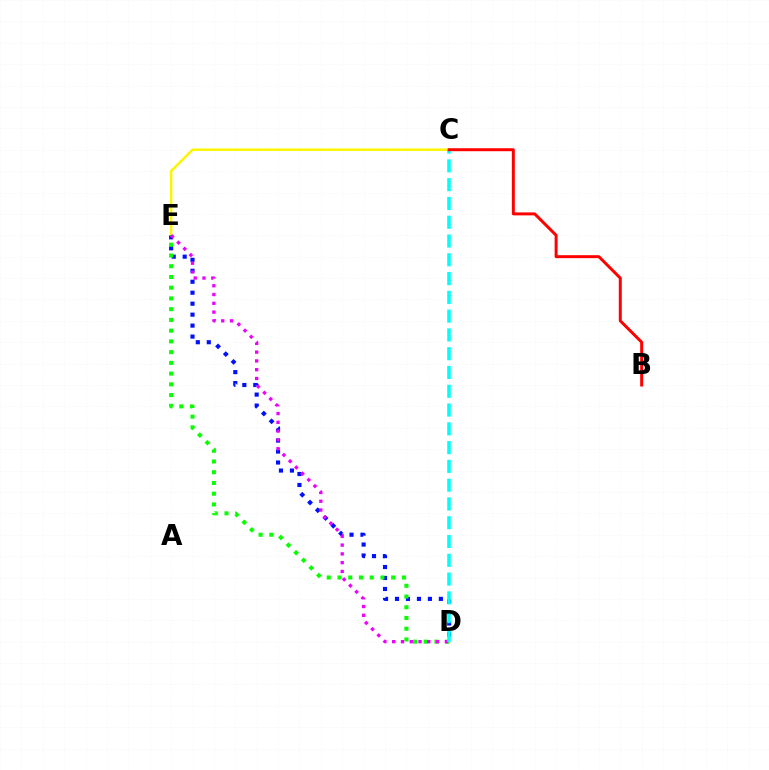{('C', 'E'): [{'color': '#fcf500', 'line_style': 'solid', 'thickness': 1.79}], ('D', 'E'): [{'color': '#0010ff', 'line_style': 'dotted', 'thickness': 2.98}, {'color': '#08ff00', 'line_style': 'dotted', 'thickness': 2.92}, {'color': '#ee00ff', 'line_style': 'dotted', 'thickness': 2.39}], ('C', 'D'): [{'color': '#00fff6', 'line_style': 'dashed', 'thickness': 2.55}], ('B', 'C'): [{'color': '#ff0000', 'line_style': 'solid', 'thickness': 2.14}]}